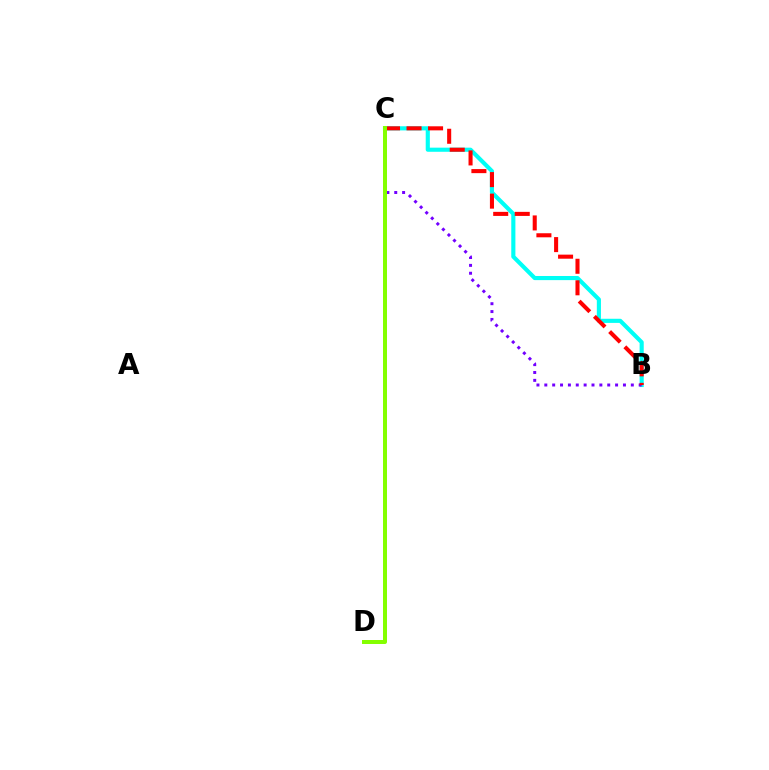{('B', 'C'): [{'color': '#00fff6', 'line_style': 'solid', 'thickness': 2.97}, {'color': '#7200ff', 'line_style': 'dotted', 'thickness': 2.14}, {'color': '#ff0000', 'line_style': 'dashed', 'thickness': 2.92}], ('C', 'D'): [{'color': '#84ff00', 'line_style': 'solid', 'thickness': 2.87}]}